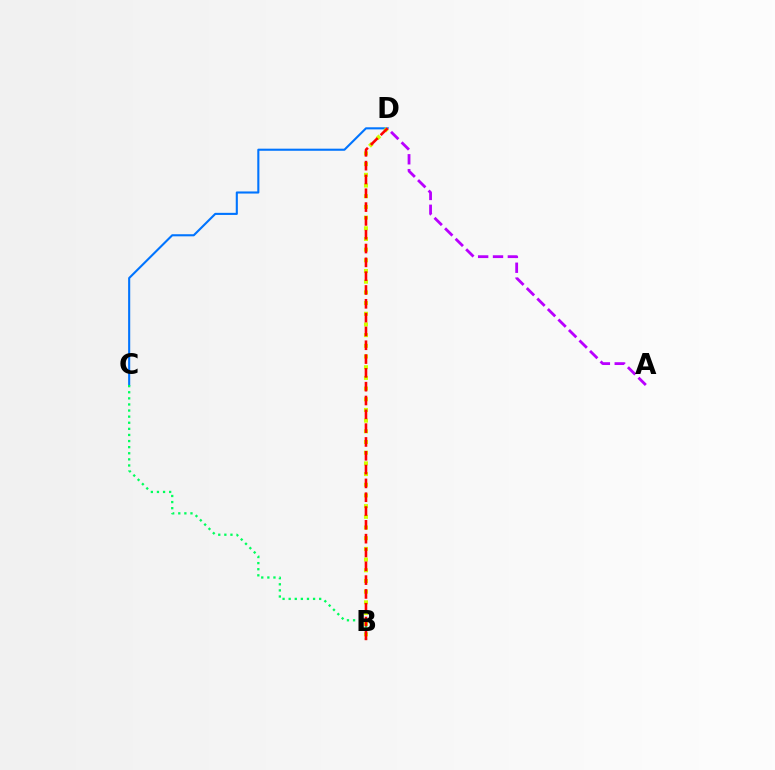{('C', 'D'): [{'color': '#0074ff', 'line_style': 'solid', 'thickness': 1.51}], ('B', 'D'): [{'color': '#d1ff00', 'line_style': 'dotted', 'thickness': 2.9}, {'color': '#ff0000', 'line_style': 'dashed', 'thickness': 1.88}], ('B', 'C'): [{'color': '#00ff5c', 'line_style': 'dotted', 'thickness': 1.66}], ('A', 'D'): [{'color': '#b900ff', 'line_style': 'dashed', 'thickness': 2.02}]}